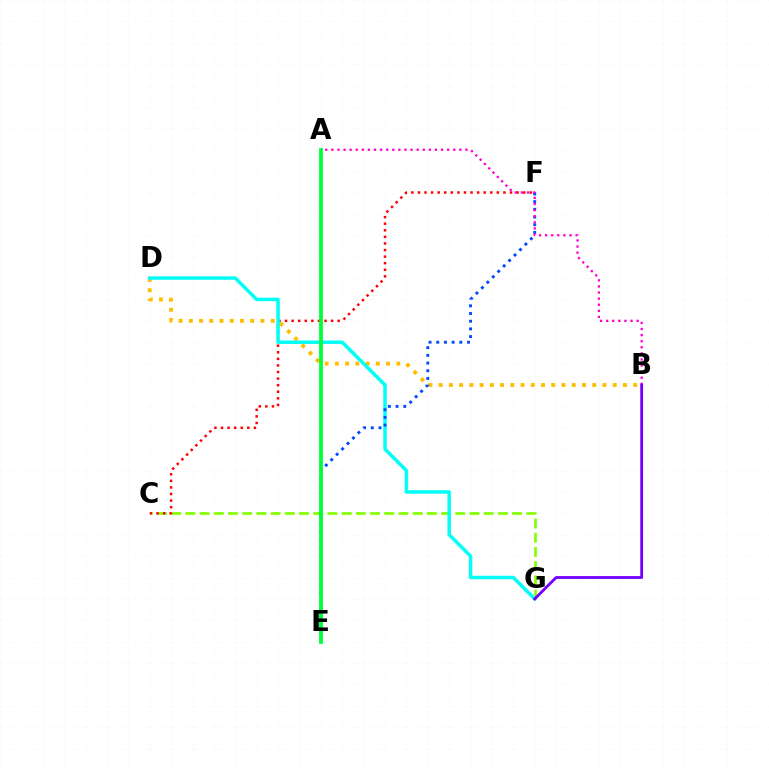{('C', 'G'): [{'color': '#84ff00', 'line_style': 'dashed', 'thickness': 1.93}], ('B', 'D'): [{'color': '#ffbd00', 'line_style': 'dotted', 'thickness': 2.78}], ('C', 'F'): [{'color': '#ff0000', 'line_style': 'dotted', 'thickness': 1.79}], ('D', 'G'): [{'color': '#00fff6', 'line_style': 'solid', 'thickness': 2.5}], ('E', 'F'): [{'color': '#004bff', 'line_style': 'dotted', 'thickness': 2.09}], ('A', 'B'): [{'color': '#ff00cf', 'line_style': 'dotted', 'thickness': 1.66}], ('A', 'E'): [{'color': '#00ff39', 'line_style': 'solid', 'thickness': 2.73}], ('B', 'G'): [{'color': '#7200ff', 'line_style': 'solid', 'thickness': 2.02}]}